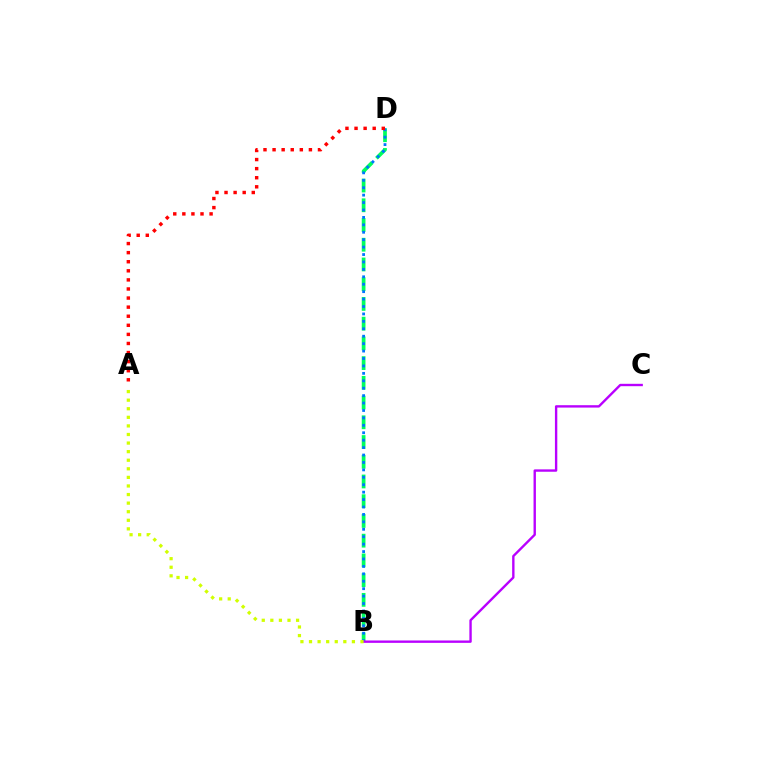{('B', 'D'): [{'color': '#00ff5c', 'line_style': 'dashed', 'thickness': 2.68}, {'color': '#0074ff', 'line_style': 'dotted', 'thickness': 2.02}], ('B', 'C'): [{'color': '#b900ff', 'line_style': 'solid', 'thickness': 1.71}], ('A', 'D'): [{'color': '#ff0000', 'line_style': 'dotted', 'thickness': 2.47}], ('A', 'B'): [{'color': '#d1ff00', 'line_style': 'dotted', 'thickness': 2.33}]}